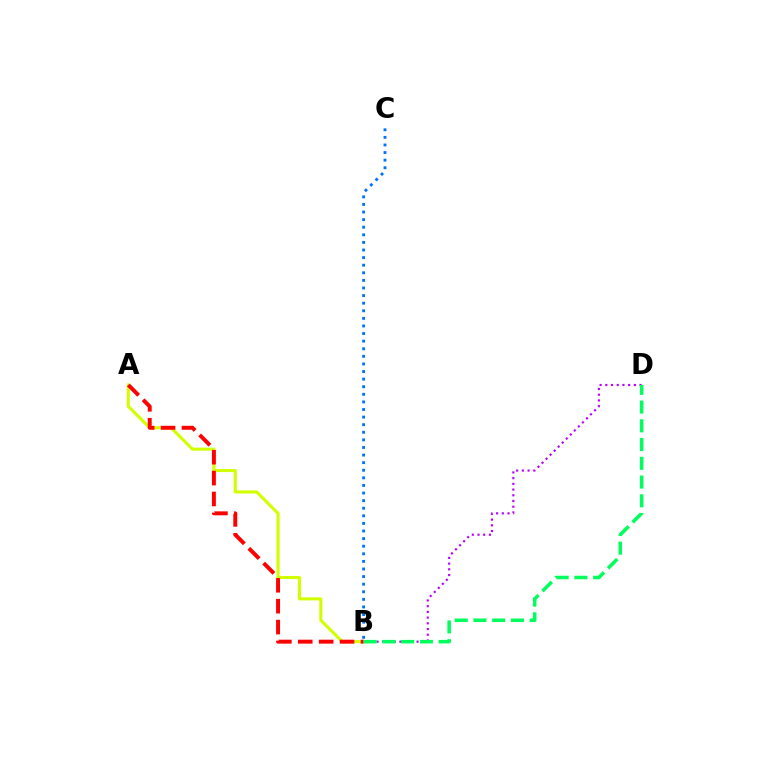{('B', 'D'): [{'color': '#b900ff', 'line_style': 'dotted', 'thickness': 1.55}, {'color': '#00ff5c', 'line_style': 'dashed', 'thickness': 2.55}], ('A', 'B'): [{'color': '#d1ff00', 'line_style': 'solid', 'thickness': 2.21}, {'color': '#ff0000', 'line_style': 'dashed', 'thickness': 2.84}], ('B', 'C'): [{'color': '#0074ff', 'line_style': 'dotted', 'thickness': 2.06}]}